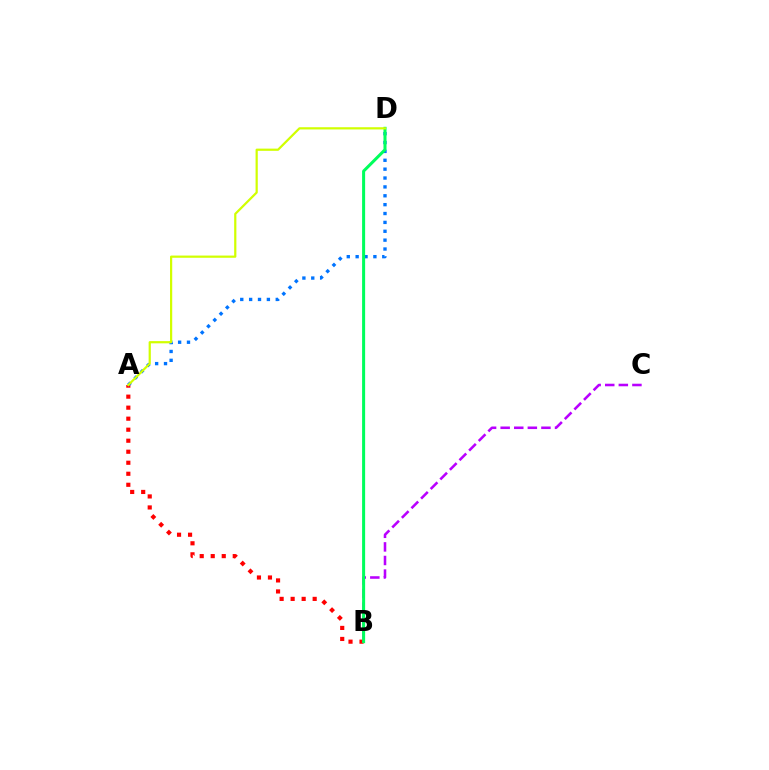{('A', 'B'): [{'color': '#ff0000', 'line_style': 'dotted', 'thickness': 2.99}], ('B', 'C'): [{'color': '#b900ff', 'line_style': 'dashed', 'thickness': 1.85}], ('A', 'D'): [{'color': '#0074ff', 'line_style': 'dotted', 'thickness': 2.41}, {'color': '#d1ff00', 'line_style': 'solid', 'thickness': 1.6}], ('B', 'D'): [{'color': '#00ff5c', 'line_style': 'solid', 'thickness': 2.18}]}